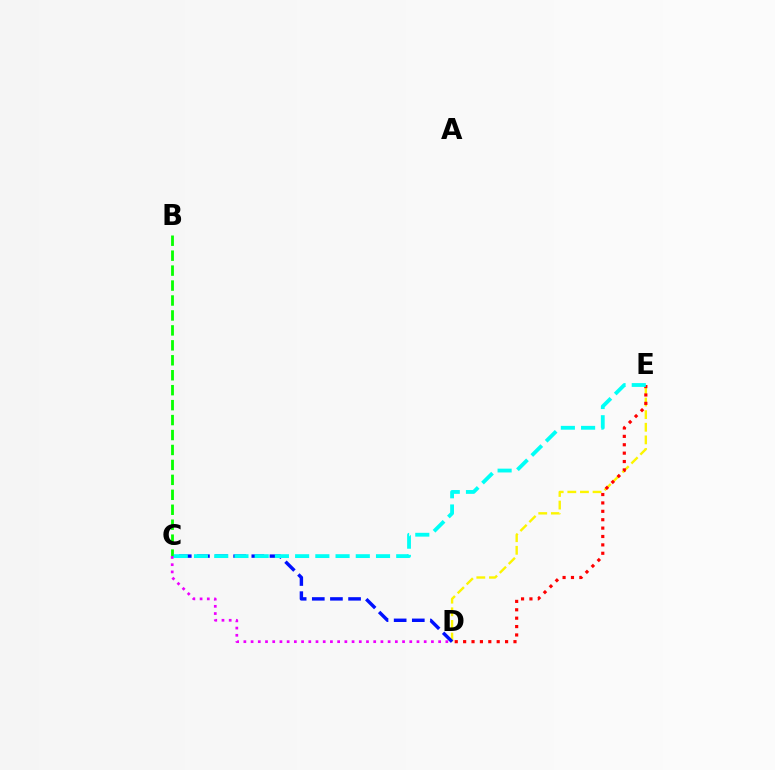{('D', 'E'): [{'color': '#fcf500', 'line_style': 'dashed', 'thickness': 1.71}, {'color': '#ff0000', 'line_style': 'dotted', 'thickness': 2.28}], ('C', 'D'): [{'color': '#0010ff', 'line_style': 'dashed', 'thickness': 2.46}, {'color': '#ee00ff', 'line_style': 'dotted', 'thickness': 1.96}], ('B', 'C'): [{'color': '#08ff00', 'line_style': 'dashed', 'thickness': 2.03}], ('C', 'E'): [{'color': '#00fff6', 'line_style': 'dashed', 'thickness': 2.75}]}